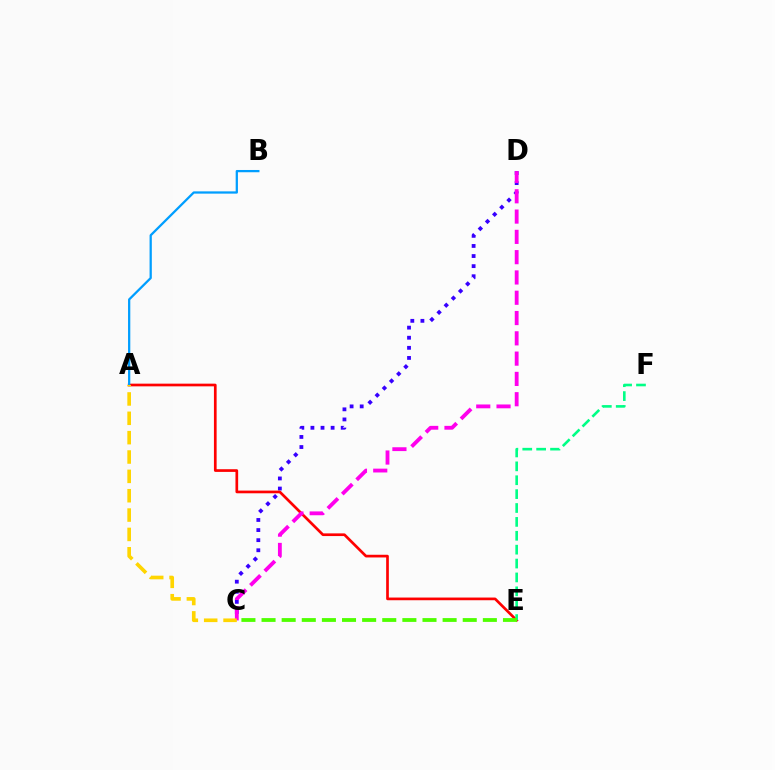{('C', 'D'): [{'color': '#3700ff', 'line_style': 'dotted', 'thickness': 2.74}, {'color': '#ff00ed', 'line_style': 'dashed', 'thickness': 2.76}], ('A', 'E'): [{'color': '#ff0000', 'line_style': 'solid', 'thickness': 1.94}], ('A', 'B'): [{'color': '#009eff', 'line_style': 'solid', 'thickness': 1.63}], ('A', 'C'): [{'color': '#ffd500', 'line_style': 'dashed', 'thickness': 2.63}], ('E', 'F'): [{'color': '#00ff86', 'line_style': 'dashed', 'thickness': 1.89}], ('C', 'E'): [{'color': '#4fff00', 'line_style': 'dashed', 'thickness': 2.73}]}